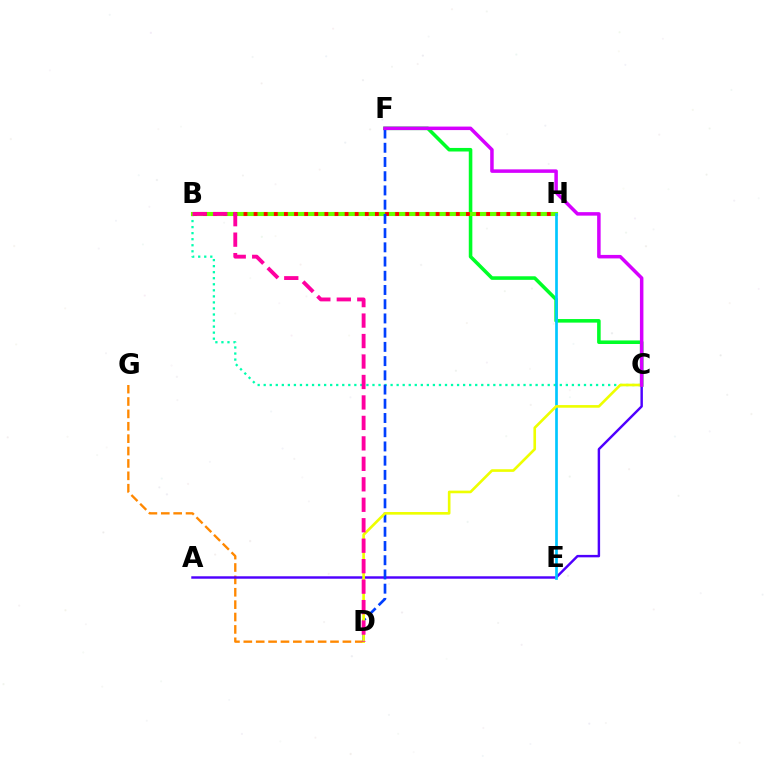{('D', 'G'): [{'color': '#ff8800', 'line_style': 'dashed', 'thickness': 1.68}], ('C', 'F'): [{'color': '#00ff27', 'line_style': 'solid', 'thickness': 2.57}, {'color': '#d600ff', 'line_style': 'solid', 'thickness': 2.52}], ('B', 'C'): [{'color': '#00ffaf', 'line_style': 'dotted', 'thickness': 1.64}], ('B', 'H'): [{'color': '#66ff00', 'line_style': 'solid', 'thickness': 2.95}, {'color': '#ff0000', 'line_style': 'dotted', 'thickness': 2.75}], ('A', 'C'): [{'color': '#4f00ff', 'line_style': 'solid', 'thickness': 1.76}], ('D', 'F'): [{'color': '#003fff', 'line_style': 'dashed', 'thickness': 1.93}], ('E', 'H'): [{'color': '#00c7ff', 'line_style': 'solid', 'thickness': 1.94}], ('C', 'D'): [{'color': '#eeff00', 'line_style': 'solid', 'thickness': 1.9}], ('B', 'D'): [{'color': '#ff00a0', 'line_style': 'dashed', 'thickness': 2.78}]}